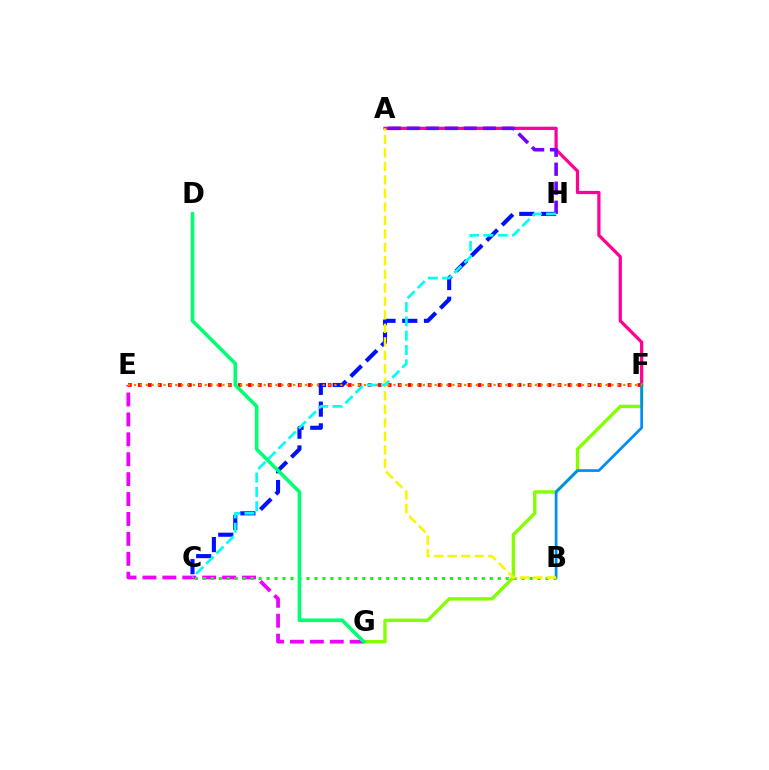{('A', 'F'): [{'color': '#ff0094', 'line_style': 'solid', 'thickness': 2.33}], ('F', 'G'): [{'color': '#84ff00', 'line_style': 'solid', 'thickness': 2.42}], ('E', 'G'): [{'color': '#ee00ff', 'line_style': 'dashed', 'thickness': 2.71}], ('E', 'F'): [{'color': '#ff0000', 'line_style': 'dotted', 'thickness': 2.71}, {'color': '#ff7c00', 'line_style': 'dotted', 'thickness': 1.6}], ('C', 'H'): [{'color': '#0010ff', 'line_style': 'dashed', 'thickness': 2.95}, {'color': '#00fff6', 'line_style': 'dashed', 'thickness': 1.94}], ('B', 'F'): [{'color': '#008cff', 'line_style': 'solid', 'thickness': 1.97}], ('B', 'C'): [{'color': '#08ff00', 'line_style': 'dotted', 'thickness': 2.17}], ('A', 'H'): [{'color': '#7200ff', 'line_style': 'dashed', 'thickness': 2.58}], ('A', 'B'): [{'color': '#fcf500', 'line_style': 'dashed', 'thickness': 1.83}], ('D', 'G'): [{'color': '#00ff74', 'line_style': 'solid', 'thickness': 2.61}]}